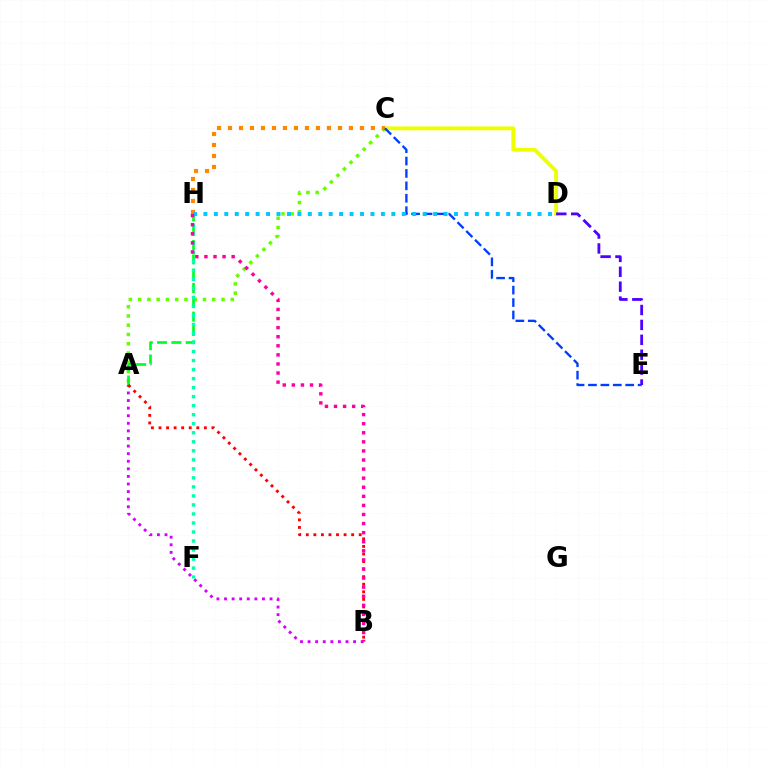{('A', 'B'): [{'color': '#d600ff', 'line_style': 'dotted', 'thickness': 2.06}, {'color': '#ff0000', 'line_style': 'dotted', 'thickness': 2.05}], ('C', 'D'): [{'color': '#eeff00', 'line_style': 'solid', 'thickness': 2.79}], ('A', 'C'): [{'color': '#66ff00', 'line_style': 'dotted', 'thickness': 2.52}], ('C', 'H'): [{'color': '#ff8800', 'line_style': 'dotted', 'thickness': 2.99}], ('A', 'H'): [{'color': '#00ff27', 'line_style': 'dashed', 'thickness': 1.95}], ('C', 'E'): [{'color': '#003fff', 'line_style': 'dashed', 'thickness': 1.69}], ('F', 'H'): [{'color': '#00ffaf', 'line_style': 'dotted', 'thickness': 2.45}], ('D', 'H'): [{'color': '#00c7ff', 'line_style': 'dotted', 'thickness': 2.84}], ('D', 'E'): [{'color': '#4f00ff', 'line_style': 'dashed', 'thickness': 2.02}], ('B', 'H'): [{'color': '#ff00a0', 'line_style': 'dotted', 'thickness': 2.47}]}